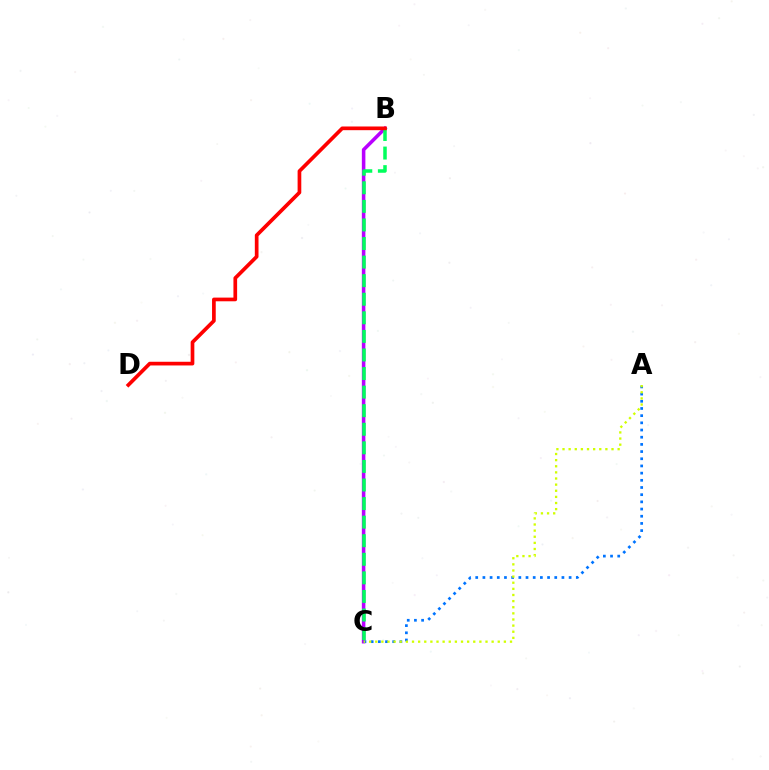{('B', 'C'): [{'color': '#b900ff', 'line_style': 'solid', 'thickness': 2.55}, {'color': '#00ff5c', 'line_style': 'dashed', 'thickness': 2.52}], ('A', 'C'): [{'color': '#0074ff', 'line_style': 'dotted', 'thickness': 1.95}, {'color': '#d1ff00', 'line_style': 'dotted', 'thickness': 1.66}], ('B', 'D'): [{'color': '#ff0000', 'line_style': 'solid', 'thickness': 2.66}]}